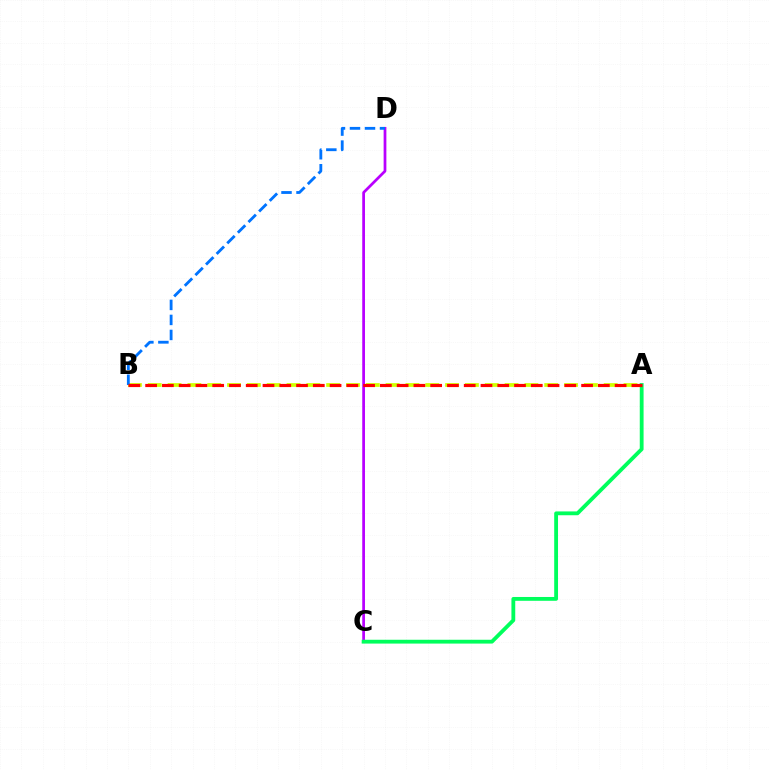{('A', 'B'): [{'color': '#d1ff00', 'line_style': 'dashed', 'thickness': 2.69}, {'color': '#ff0000', 'line_style': 'dashed', 'thickness': 2.28}], ('C', 'D'): [{'color': '#b900ff', 'line_style': 'solid', 'thickness': 1.97}], ('A', 'C'): [{'color': '#00ff5c', 'line_style': 'solid', 'thickness': 2.75}], ('B', 'D'): [{'color': '#0074ff', 'line_style': 'dashed', 'thickness': 2.04}]}